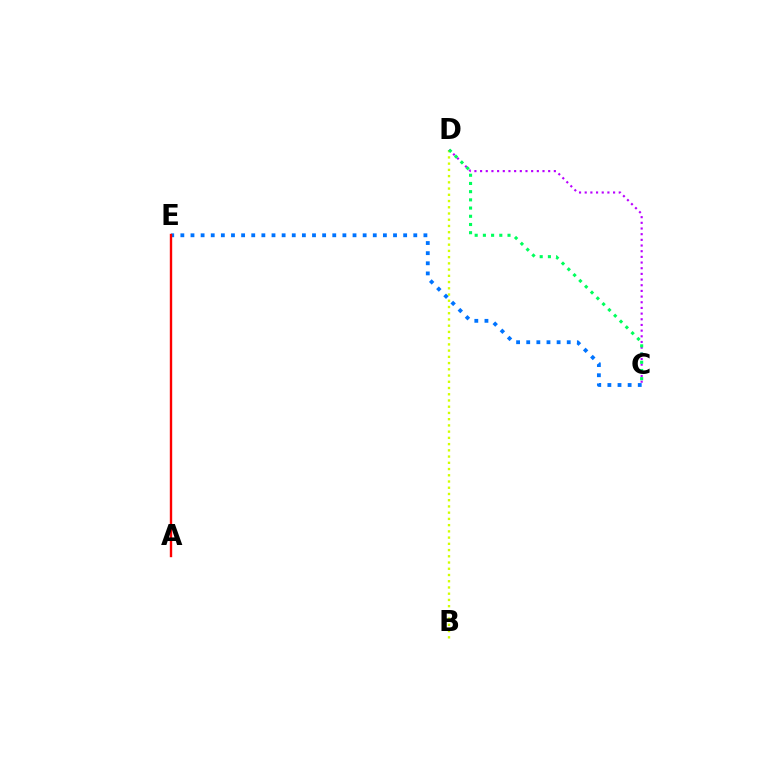{('B', 'D'): [{'color': '#d1ff00', 'line_style': 'dotted', 'thickness': 1.69}], ('C', 'E'): [{'color': '#0074ff', 'line_style': 'dotted', 'thickness': 2.75}], ('A', 'E'): [{'color': '#ff0000', 'line_style': 'solid', 'thickness': 1.71}], ('C', 'D'): [{'color': '#b900ff', 'line_style': 'dotted', 'thickness': 1.54}, {'color': '#00ff5c', 'line_style': 'dotted', 'thickness': 2.23}]}